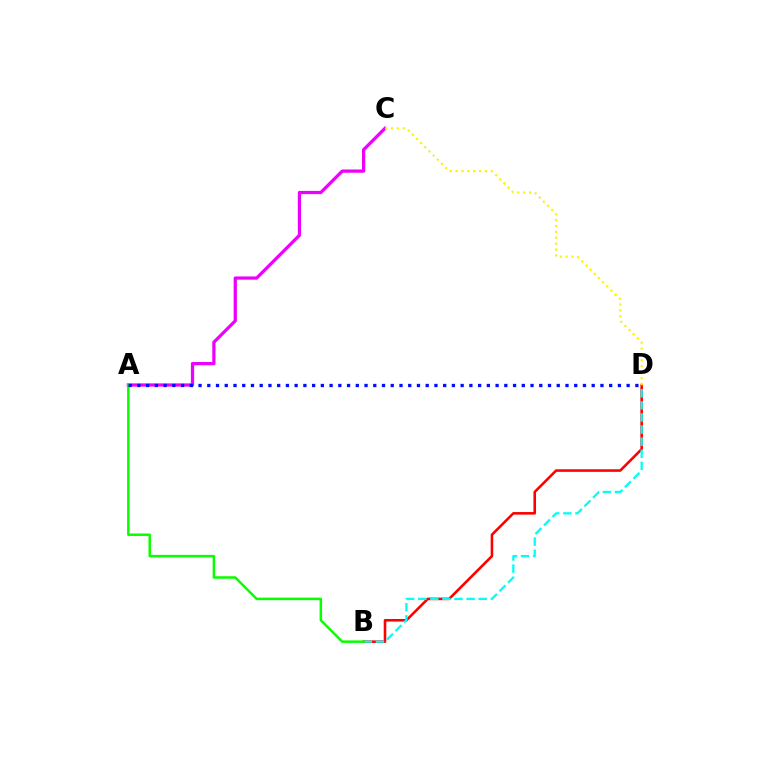{('A', 'C'): [{'color': '#ee00ff', 'line_style': 'solid', 'thickness': 2.33}], ('B', 'D'): [{'color': '#ff0000', 'line_style': 'solid', 'thickness': 1.86}, {'color': '#00fff6', 'line_style': 'dashed', 'thickness': 1.64}], ('C', 'D'): [{'color': '#fcf500', 'line_style': 'dotted', 'thickness': 1.6}], ('A', 'B'): [{'color': '#08ff00', 'line_style': 'solid', 'thickness': 1.8}], ('A', 'D'): [{'color': '#0010ff', 'line_style': 'dotted', 'thickness': 2.37}]}